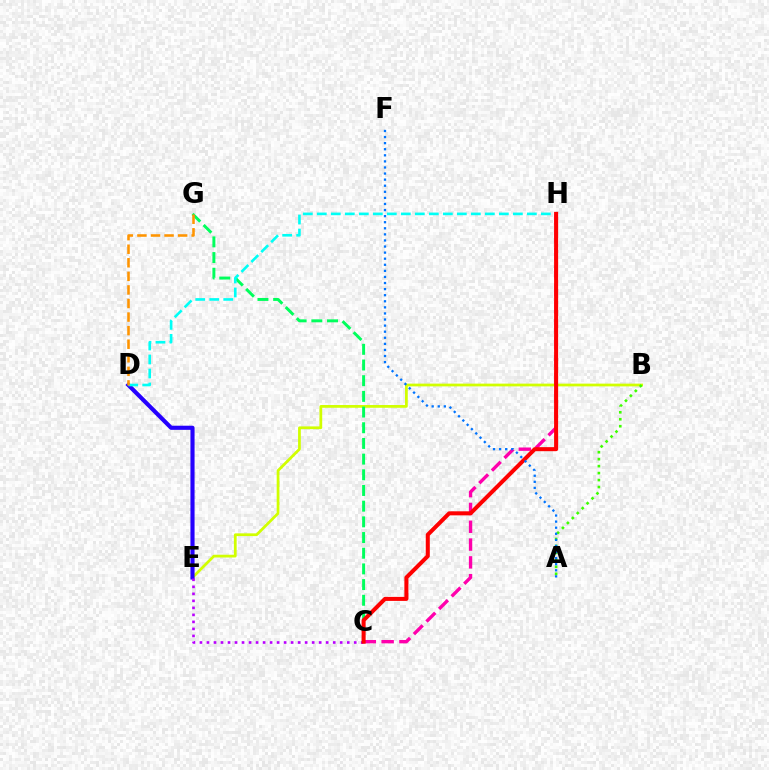{('B', 'E'): [{'color': '#d1ff00', 'line_style': 'solid', 'thickness': 1.98}], ('D', 'E'): [{'color': '#2500ff', 'line_style': 'solid', 'thickness': 2.97}], ('C', 'H'): [{'color': '#ff00ac', 'line_style': 'dashed', 'thickness': 2.42}, {'color': '#ff0000', 'line_style': 'solid', 'thickness': 2.9}], ('C', 'E'): [{'color': '#b900ff', 'line_style': 'dotted', 'thickness': 1.91}], ('C', 'G'): [{'color': '#00ff5c', 'line_style': 'dashed', 'thickness': 2.13}], ('D', 'H'): [{'color': '#00fff6', 'line_style': 'dashed', 'thickness': 1.9}], ('A', 'B'): [{'color': '#3dff00', 'line_style': 'dotted', 'thickness': 1.89}], ('A', 'F'): [{'color': '#0074ff', 'line_style': 'dotted', 'thickness': 1.65}], ('D', 'G'): [{'color': '#ff9400', 'line_style': 'dashed', 'thickness': 1.84}]}